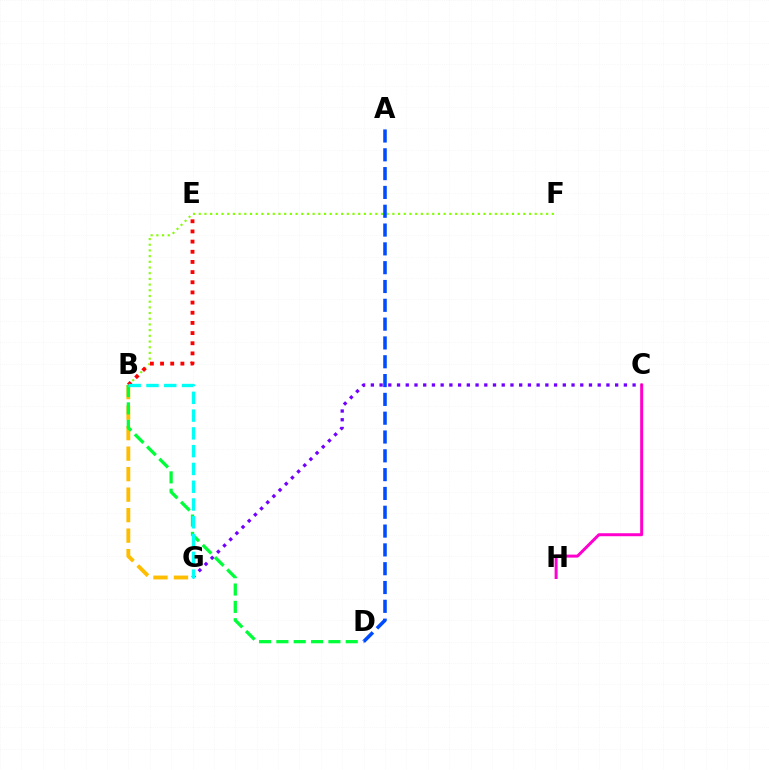{('B', 'F'): [{'color': '#84ff00', 'line_style': 'dotted', 'thickness': 1.55}], ('C', 'H'): [{'color': '#ff00cf', 'line_style': 'solid', 'thickness': 2.15}], ('B', 'E'): [{'color': '#ff0000', 'line_style': 'dotted', 'thickness': 2.76}], ('C', 'G'): [{'color': '#7200ff', 'line_style': 'dotted', 'thickness': 2.37}], ('B', 'G'): [{'color': '#ffbd00', 'line_style': 'dashed', 'thickness': 2.78}, {'color': '#00fff6', 'line_style': 'dashed', 'thickness': 2.42}], ('A', 'D'): [{'color': '#004bff', 'line_style': 'dashed', 'thickness': 2.56}], ('B', 'D'): [{'color': '#00ff39', 'line_style': 'dashed', 'thickness': 2.36}]}